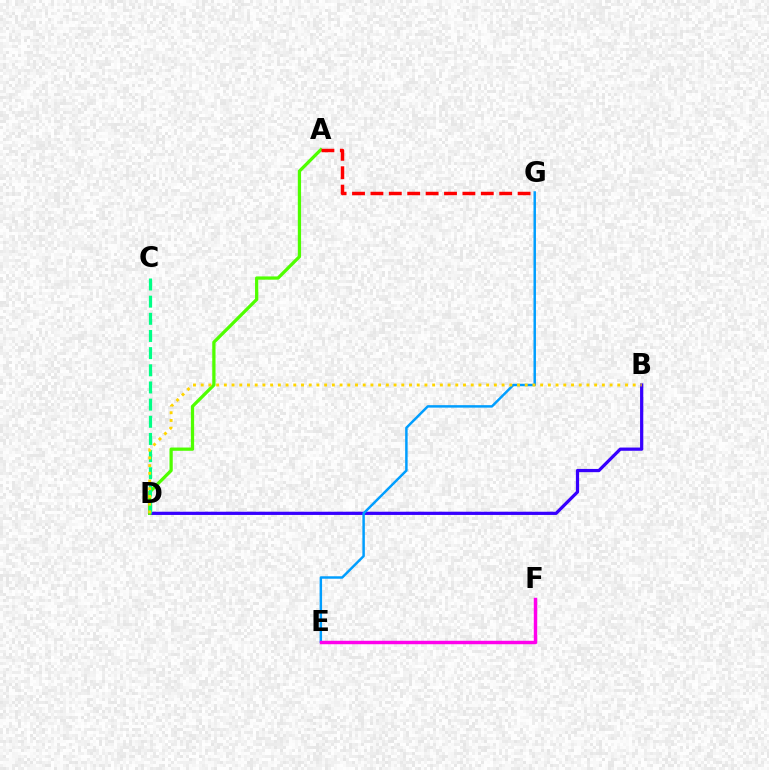{('B', 'D'): [{'color': '#3700ff', 'line_style': 'solid', 'thickness': 2.32}, {'color': '#ffd500', 'line_style': 'dotted', 'thickness': 2.1}], ('E', 'G'): [{'color': '#009eff', 'line_style': 'solid', 'thickness': 1.78}], ('A', 'D'): [{'color': '#4fff00', 'line_style': 'solid', 'thickness': 2.35}], ('C', 'D'): [{'color': '#00ff86', 'line_style': 'dashed', 'thickness': 2.33}], ('A', 'G'): [{'color': '#ff0000', 'line_style': 'dashed', 'thickness': 2.5}], ('E', 'F'): [{'color': '#ff00ed', 'line_style': 'solid', 'thickness': 2.48}]}